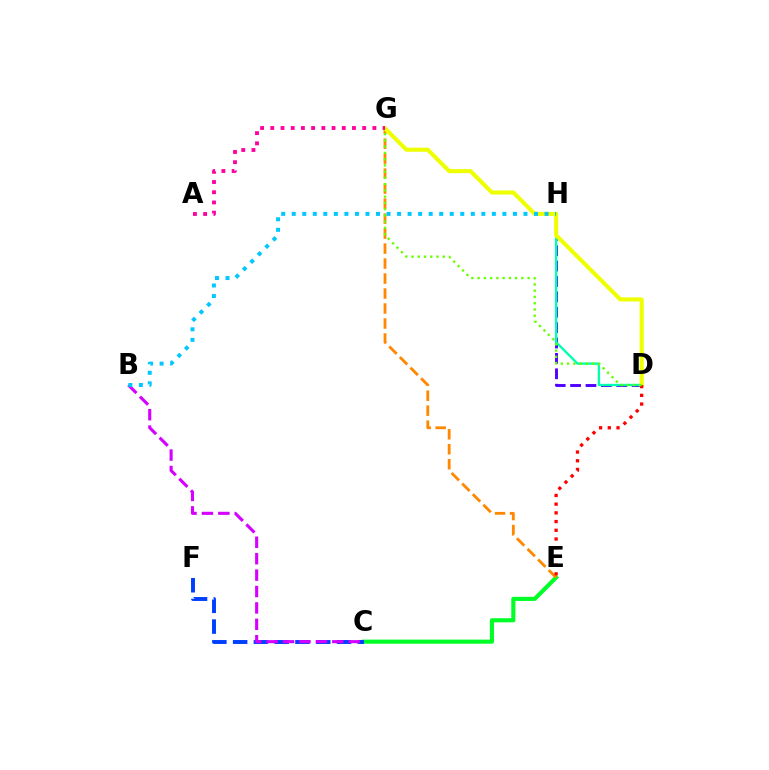{('D', 'H'): [{'color': '#4f00ff', 'line_style': 'dashed', 'thickness': 2.09}, {'color': '#00ffaf', 'line_style': 'solid', 'thickness': 1.69}], ('C', 'E'): [{'color': '#00ff27', 'line_style': 'solid', 'thickness': 2.96}], ('E', 'G'): [{'color': '#ff8800', 'line_style': 'dashed', 'thickness': 2.04}], ('D', 'G'): [{'color': '#eeff00', 'line_style': 'solid', 'thickness': 2.94}, {'color': '#66ff00', 'line_style': 'dotted', 'thickness': 1.7}], ('D', 'E'): [{'color': '#ff0000', 'line_style': 'dotted', 'thickness': 2.37}], ('C', 'F'): [{'color': '#003fff', 'line_style': 'dashed', 'thickness': 2.82}], ('B', 'C'): [{'color': '#d600ff', 'line_style': 'dashed', 'thickness': 2.23}], ('A', 'G'): [{'color': '#ff00a0', 'line_style': 'dotted', 'thickness': 2.77}], ('B', 'H'): [{'color': '#00c7ff', 'line_style': 'dotted', 'thickness': 2.86}]}